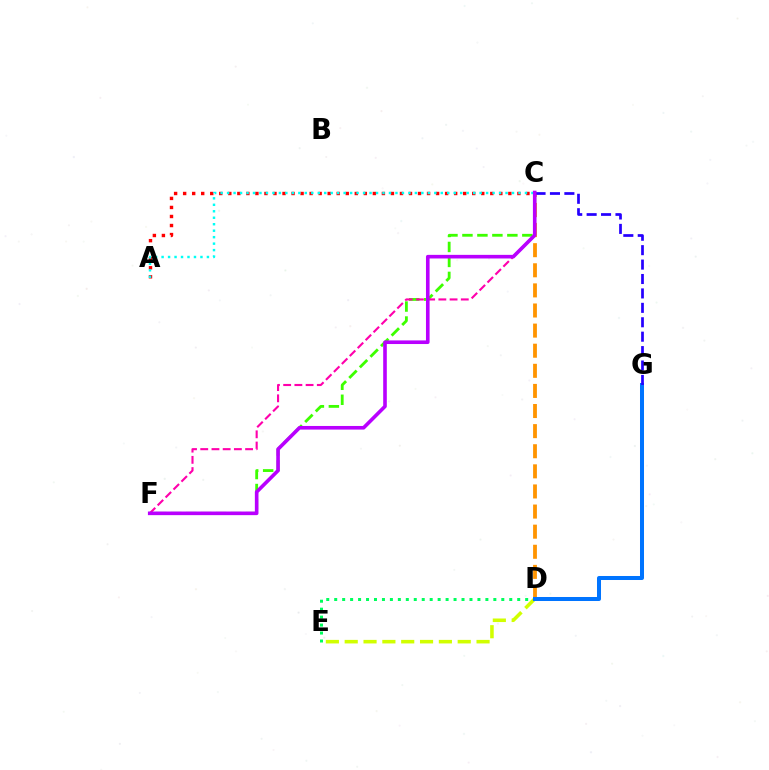{('A', 'C'): [{'color': '#ff0000', 'line_style': 'dotted', 'thickness': 2.45}, {'color': '#00fff6', 'line_style': 'dotted', 'thickness': 1.76}], ('D', 'E'): [{'color': '#00ff5c', 'line_style': 'dotted', 'thickness': 2.16}, {'color': '#d1ff00', 'line_style': 'dashed', 'thickness': 2.56}], ('C', 'F'): [{'color': '#3dff00', 'line_style': 'dashed', 'thickness': 2.03}, {'color': '#ff00ac', 'line_style': 'dashed', 'thickness': 1.52}, {'color': '#b900ff', 'line_style': 'solid', 'thickness': 2.6}], ('C', 'D'): [{'color': '#ff9400', 'line_style': 'dashed', 'thickness': 2.73}], ('D', 'G'): [{'color': '#0074ff', 'line_style': 'solid', 'thickness': 2.89}], ('C', 'G'): [{'color': '#2500ff', 'line_style': 'dashed', 'thickness': 1.96}]}